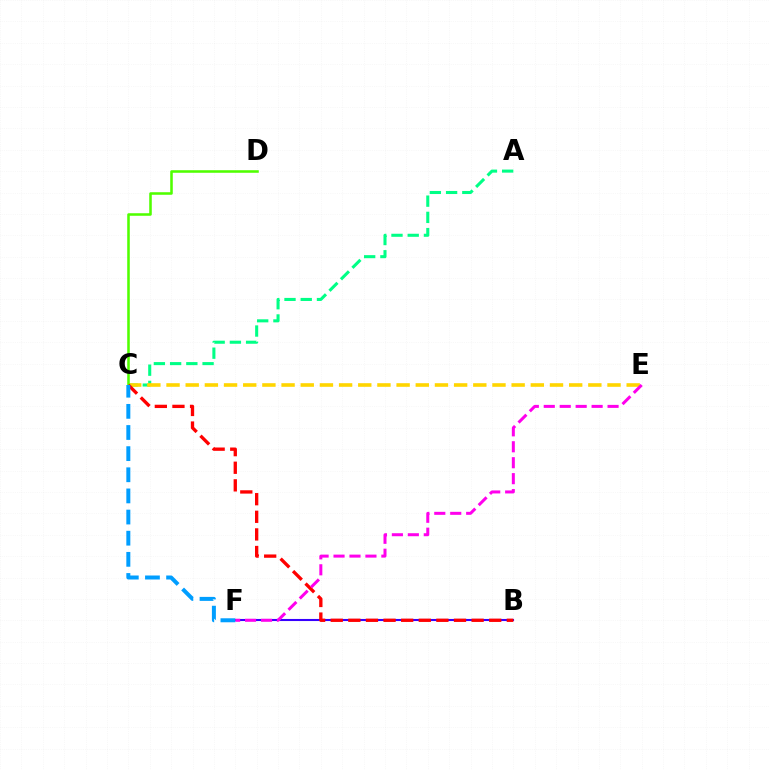{('A', 'C'): [{'color': '#00ff86', 'line_style': 'dashed', 'thickness': 2.21}], ('C', 'E'): [{'color': '#ffd500', 'line_style': 'dashed', 'thickness': 2.6}], ('C', 'D'): [{'color': '#4fff00', 'line_style': 'solid', 'thickness': 1.84}], ('B', 'F'): [{'color': '#3700ff', 'line_style': 'solid', 'thickness': 1.5}], ('B', 'C'): [{'color': '#ff0000', 'line_style': 'dashed', 'thickness': 2.39}], ('E', 'F'): [{'color': '#ff00ed', 'line_style': 'dashed', 'thickness': 2.17}], ('C', 'F'): [{'color': '#009eff', 'line_style': 'dashed', 'thickness': 2.87}]}